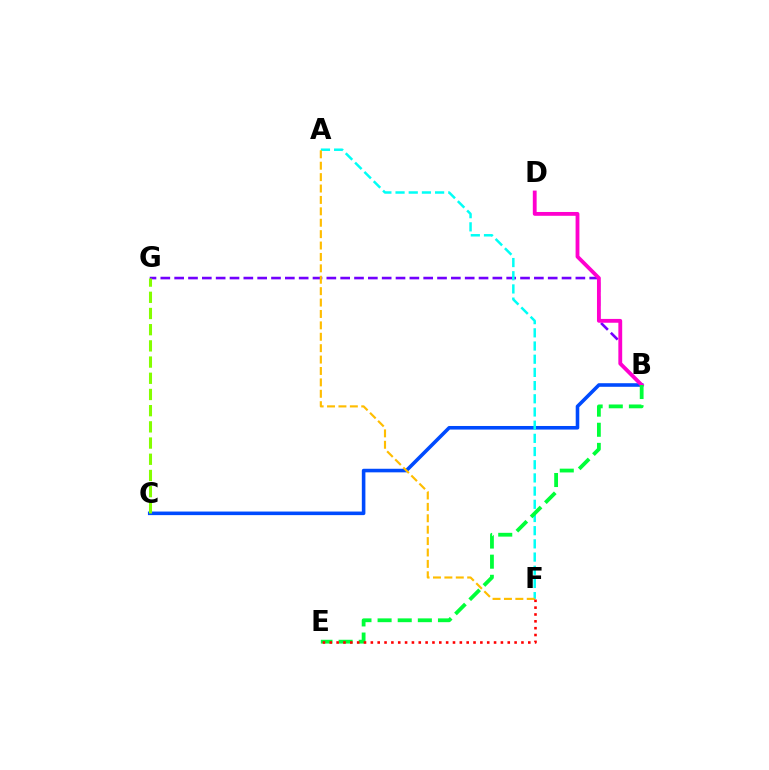{('B', 'G'): [{'color': '#7200ff', 'line_style': 'dashed', 'thickness': 1.88}], ('B', 'C'): [{'color': '#004bff', 'line_style': 'solid', 'thickness': 2.58}], ('B', 'D'): [{'color': '#ff00cf', 'line_style': 'solid', 'thickness': 2.75}], ('A', 'F'): [{'color': '#00fff6', 'line_style': 'dashed', 'thickness': 1.79}, {'color': '#ffbd00', 'line_style': 'dashed', 'thickness': 1.55}], ('B', 'E'): [{'color': '#00ff39', 'line_style': 'dashed', 'thickness': 2.73}], ('C', 'G'): [{'color': '#84ff00', 'line_style': 'dashed', 'thickness': 2.2}], ('E', 'F'): [{'color': '#ff0000', 'line_style': 'dotted', 'thickness': 1.86}]}